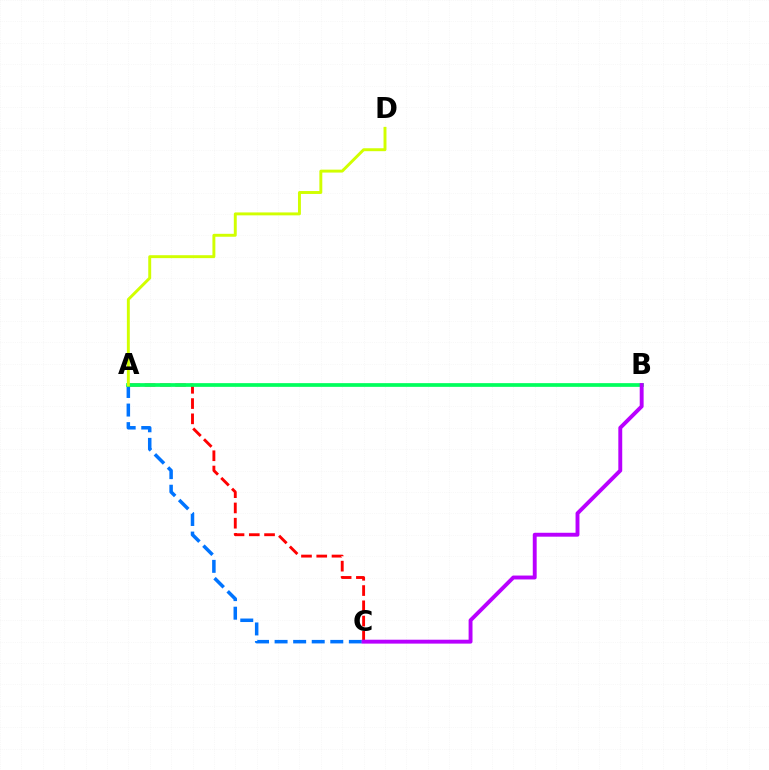{('A', 'C'): [{'color': '#0074ff', 'line_style': 'dashed', 'thickness': 2.52}, {'color': '#ff0000', 'line_style': 'dashed', 'thickness': 2.07}], ('A', 'B'): [{'color': '#00ff5c', 'line_style': 'solid', 'thickness': 2.67}], ('A', 'D'): [{'color': '#d1ff00', 'line_style': 'solid', 'thickness': 2.11}], ('B', 'C'): [{'color': '#b900ff', 'line_style': 'solid', 'thickness': 2.81}]}